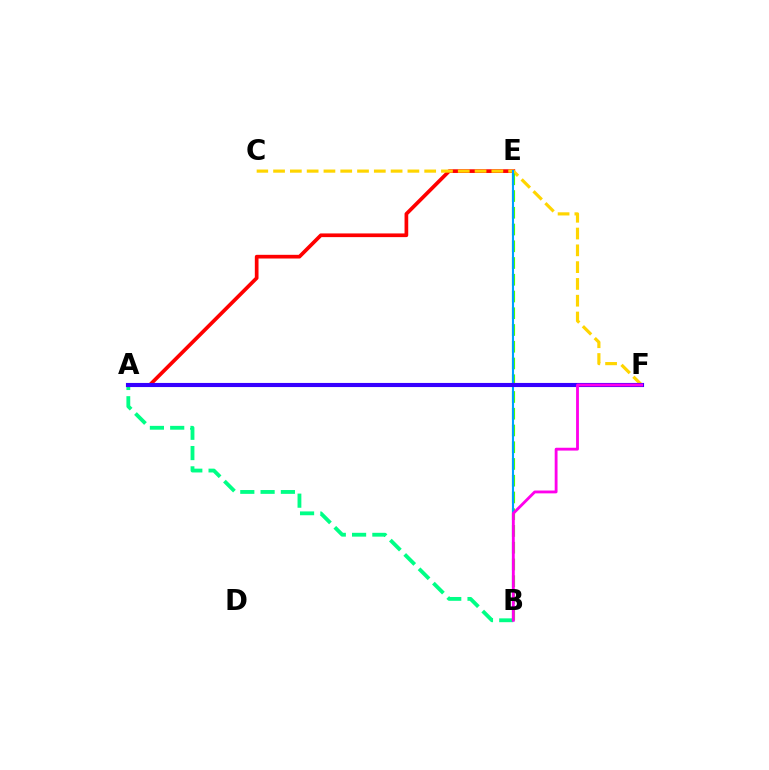{('A', 'E'): [{'color': '#ff0000', 'line_style': 'solid', 'thickness': 2.66}], ('C', 'F'): [{'color': '#ffd500', 'line_style': 'dashed', 'thickness': 2.28}], ('B', 'E'): [{'color': '#4fff00', 'line_style': 'dashed', 'thickness': 2.27}, {'color': '#009eff', 'line_style': 'solid', 'thickness': 1.52}], ('A', 'B'): [{'color': '#00ff86', 'line_style': 'dashed', 'thickness': 2.76}], ('A', 'F'): [{'color': '#3700ff', 'line_style': 'solid', 'thickness': 2.96}], ('B', 'F'): [{'color': '#ff00ed', 'line_style': 'solid', 'thickness': 2.04}]}